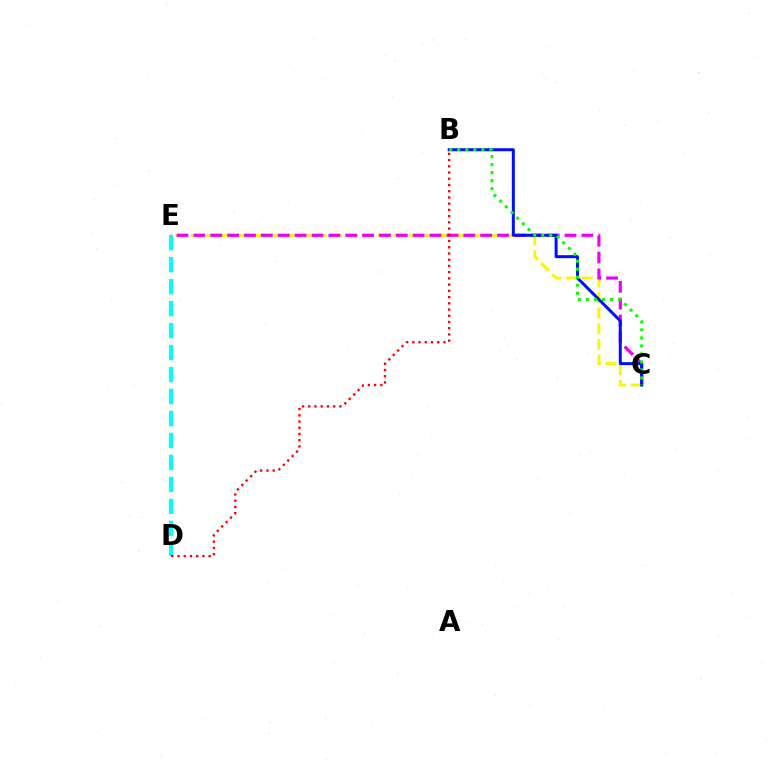{('C', 'E'): [{'color': '#fcf500', 'line_style': 'dashed', 'thickness': 2.12}, {'color': '#ee00ff', 'line_style': 'dashed', 'thickness': 2.29}], ('D', 'E'): [{'color': '#00fff6', 'line_style': 'dashed', 'thickness': 2.99}], ('B', 'C'): [{'color': '#0010ff', 'line_style': 'solid', 'thickness': 2.16}, {'color': '#08ff00', 'line_style': 'dotted', 'thickness': 2.18}], ('B', 'D'): [{'color': '#ff0000', 'line_style': 'dotted', 'thickness': 1.69}]}